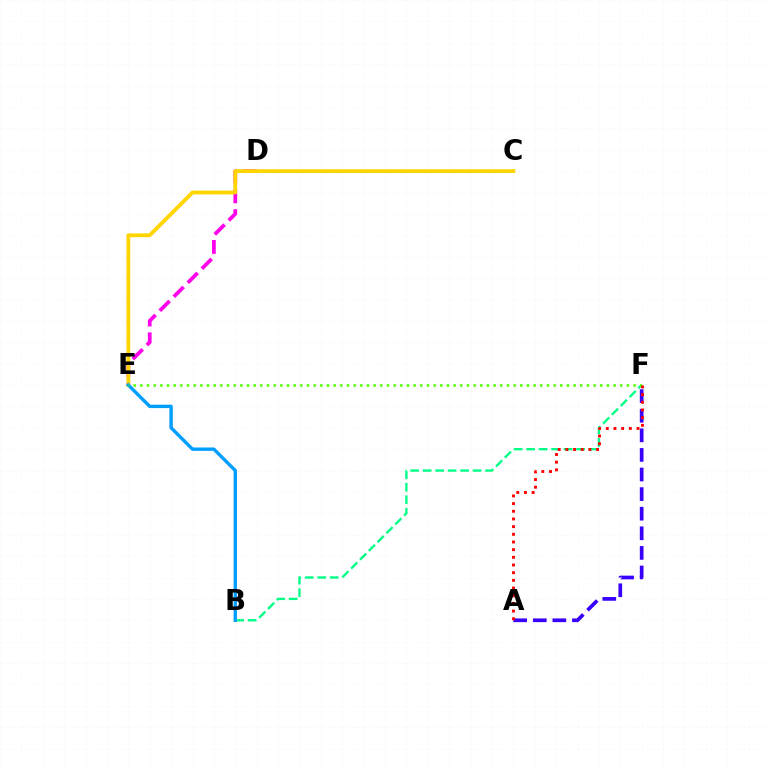{('B', 'F'): [{'color': '#00ff86', 'line_style': 'dashed', 'thickness': 1.7}], ('A', 'F'): [{'color': '#3700ff', 'line_style': 'dashed', 'thickness': 2.66}, {'color': '#ff0000', 'line_style': 'dotted', 'thickness': 2.09}], ('D', 'E'): [{'color': '#ff00ed', 'line_style': 'dashed', 'thickness': 2.69}], ('C', 'E'): [{'color': '#ffd500', 'line_style': 'solid', 'thickness': 2.74}], ('B', 'E'): [{'color': '#009eff', 'line_style': 'solid', 'thickness': 2.43}], ('E', 'F'): [{'color': '#4fff00', 'line_style': 'dotted', 'thickness': 1.81}]}